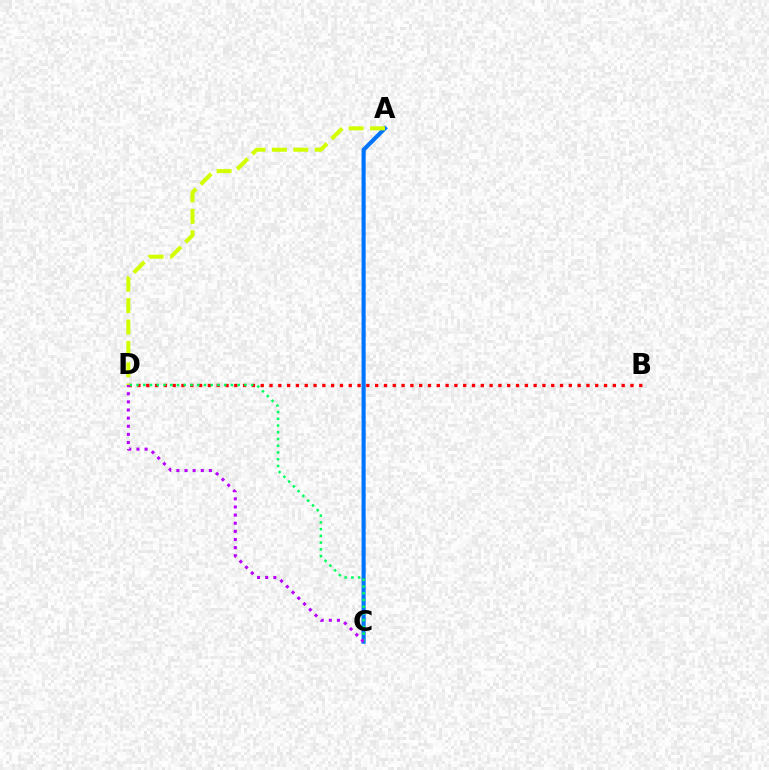{('A', 'C'): [{'color': '#0074ff', 'line_style': 'solid', 'thickness': 2.96}], ('B', 'D'): [{'color': '#ff0000', 'line_style': 'dotted', 'thickness': 2.39}], ('A', 'D'): [{'color': '#d1ff00', 'line_style': 'dashed', 'thickness': 2.91}], ('C', 'D'): [{'color': '#00ff5c', 'line_style': 'dotted', 'thickness': 1.83}, {'color': '#b900ff', 'line_style': 'dotted', 'thickness': 2.21}]}